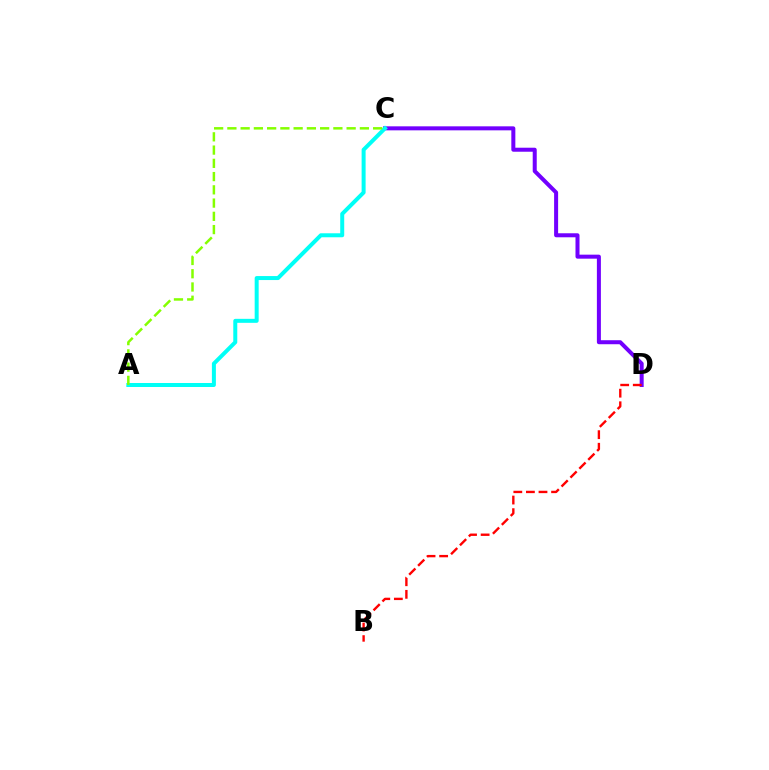{('C', 'D'): [{'color': '#7200ff', 'line_style': 'solid', 'thickness': 2.89}], ('B', 'D'): [{'color': '#ff0000', 'line_style': 'dashed', 'thickness': 1.71}], ('A', 'C'): [{'color': '#00fff6', 'line_style': 'solid', 'thickness': 2.87}, {'color': '#84ff00', 'line_style': 'dashed', 'thickness': 1.8}]}